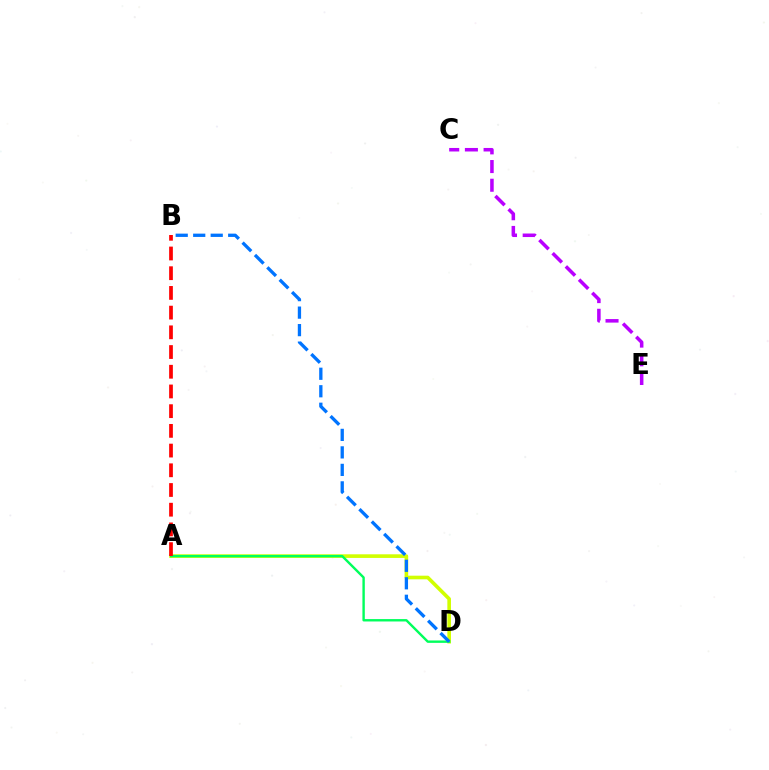{('A', 'D'): [{'color': '#d1ff00', 'line_style': 'solid', 'thickness': 2.61}, {'color': '#00ff5c', 'line_style': 'solid', 'thickness': 1.72}], ('B', 'D'): [{'color': '#0074ff', 'line_style': 'dashed', 'thickness': 2.38}], ('C', 'E'): [{'color': '#b900ff', 'line_style': 'dashed', 'thickness': 2.54}], ('A', 'B'): [{'color': '#ff0000', 'line_style': 'dashed', 'thickness': 2.68}]}